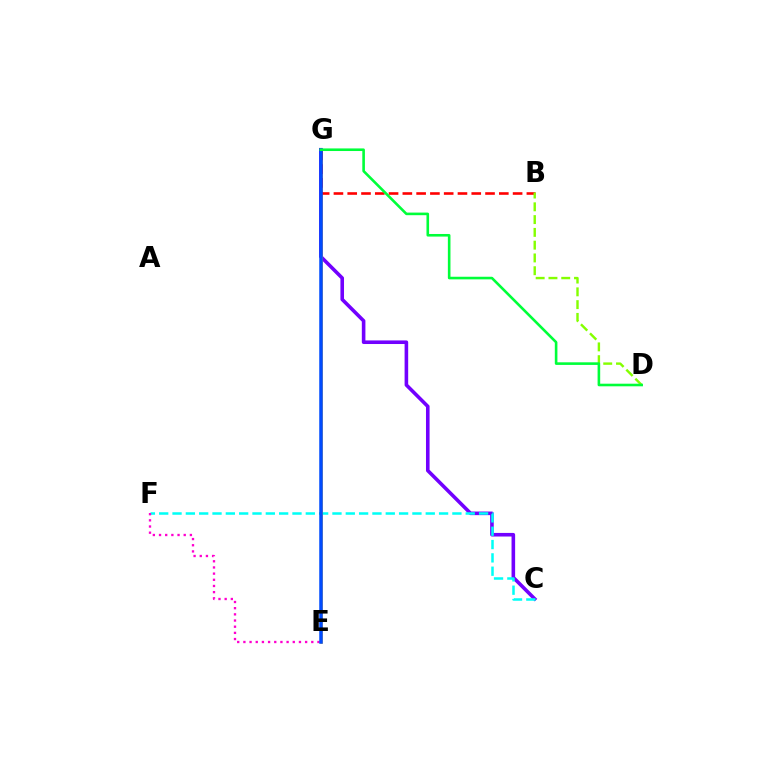{('C', 'G'): [{'color': '#7200ff', 'line_style': 'solid', 'thickness': 2.59}], ('C', 'F'): [{'color': '#00fff6', 'line_style': 'dashed', 'thickness': 1.81}], ('E', 'G'): [{'color': '#ffbd00', 'line_style': 'solid', 'thickness': 1.81}, {'color': '#004bff', 'line_style': 'solid', 'thickness': 2.52}], ('B', 'G'): [{'color': '#ff0000', 'line_style': 'dashed', 'thickness': 1.87}], ('E', 'F'): [{'color': '#ff00cf', 'line_style': 'dotted', 'thickness': 1.68}], ('B', 'D'): [{'color': '#84ff00', 'line_style': 'dashed', 'thickness': 1.74}], ('D', 'G'): [{'color': '#00ff39', 'line_style': 'solid', 'thickness': 1.87}]}